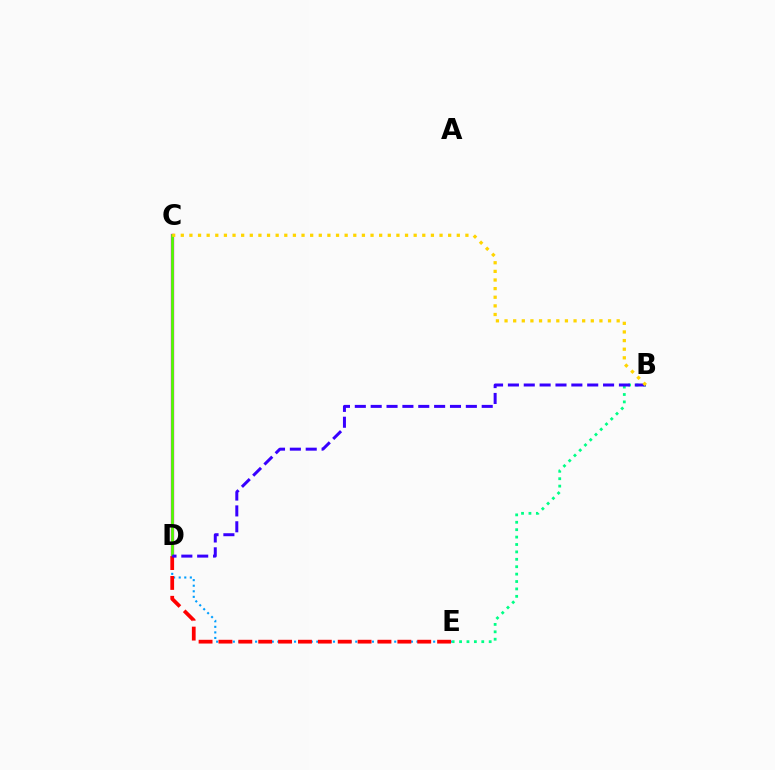{('C', 'D'): [{'color': '#ff00ed', 'line_style': 'solid', 'thickness': 2.4}, {'color': '#4fff00', 'line_style': 'solid', 'thickness': 1.97}], ('D', 'E'): [{'color': '#009eff', 'line_style': 'dotted', 'thickness': 1.51}, {'color': '#ff0000', 'line_style': 'dashed', 'thickness': 2.7}], ('B', 'E'): [{'color': '#00ff86', 'line_style': 'dotted', 'thickness': 2.01}], ('B', 'D'): [{'color': '#3700ff', 'line_style': 'dashed', 'thickness': 2.15}], ('B', 'C'): [{'color': '#ffd500', 'line_style': 'dotted', 'thickness': 2.34}]}